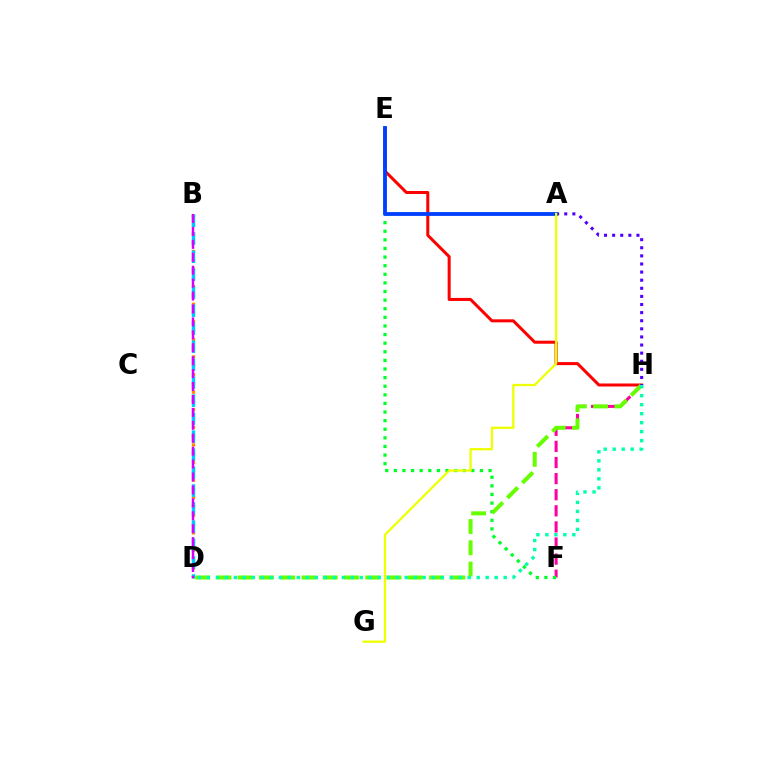{('F', 'H'): [{'color': '#ff00a0', 'line_style': 'dashed', 'thickness': 2.19}], ('B', 'D'): [{'color': '#ff8800', 'line_style': 'dotted', 'thickness': 2.39}, {'color': '#00c7ff', 'line_style': 'dashed', 'thickness': 2.44}, {'color': '#d600ff', 'line_style': 'dashed', 'thickness': 1.76}], ('E', 'F'): [{'color': '#00ff27', 'line_style': 'dotted', 'thickness': 2.34}], ('E', 'H'): [{'color': '#ff0000', 'line_style': 'solid', 'thickness': 2.17}], ('D', 'H'): [{'color': '#66ff00', 'line_style': 'dashed', 'thickness': 2.89}, {'color': '#00ffaf', 'line_style': 'dotted', 'thickness': 2.44}], ('A', 'H'): [{'color': '#4f00ff', 'line_style': 'dotted', 'thickness': 2.2}], ('A', 'E'): [{'color': '#003fff', 'line_style': 'solid', 'thickness': 2.75}], ('A', 'G'): [{'color': '#eeff00', 'line_style': 'solid', 'thickness': 1.64}]}